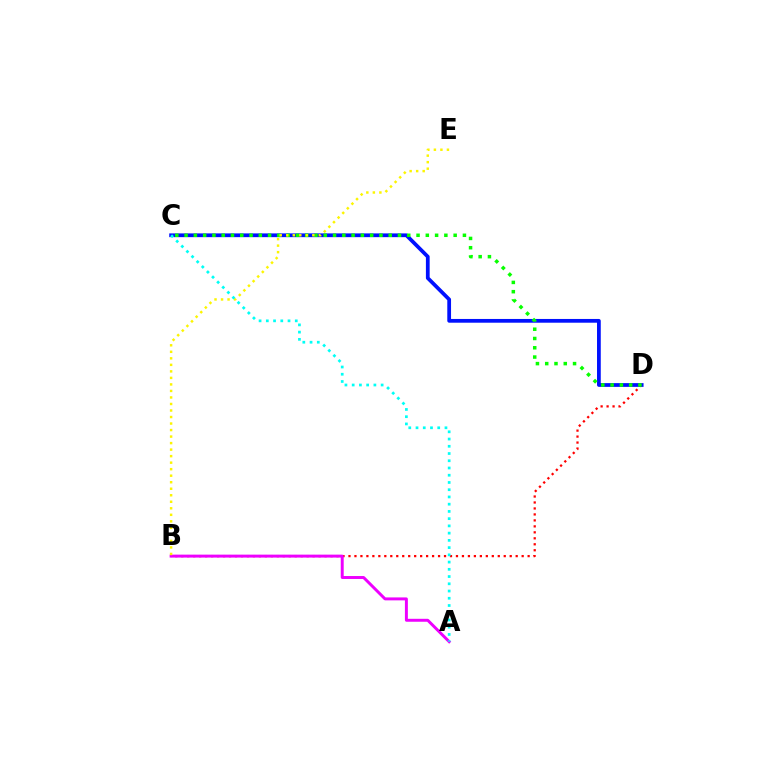{('B', 'D'): [{'color': '#ff0000', 'line_style': 'dotted', 'thickness': 1.62}], ('C', 'D'): [{'color': '#0010ff', 'line_style': 'solid', 'thickness': 2.7}, {'color': '#08ff00', 'line_style': 'dotted', 'thickness': 2.52}], ('A', 'B'): [{'color': '#ee00ff', 'line_style': 'solid', 'thickness': 2.12}], ('B', 'E'): [{'color': '#fcf500', 'line_style': 'dotted', 'thickness': 1.77}], ('A', 'C'): [{'color': '#00fff6', 'line_style': 'dotted', 'thickness': 1.97}]}